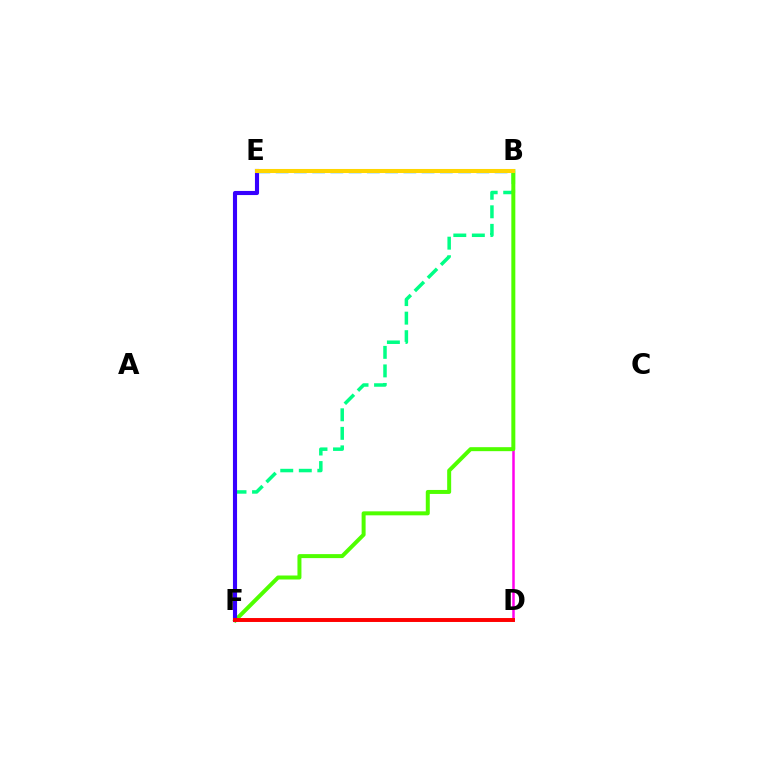{('B', 'D'): [{'color': '#ff00ed', 'line_style': 'solid', 'thickness': 1.8}], ('B', 'F'): [{'color': '#00ff86', 'line_style': 'dashed', 'thickness': 2.52}, {'color': '#4fff00', 'line_style': 'solid', 'thickness': 2.87}], ('E', 'F'): [{'color': '#3700ff', 'line_style': 'solid', 'thickness': 2.95}], ('B', 'E'): [{'color': '#009eff', 'line_style': 'dashed', 'thickness': 2.48}, {'color': '#ffd500', 'line_style': 'solid', 'thickness': 2.92}], ('D', 'F'): [{'color': '#ff0000', 'line_style': 'solid', 'thickness': 2.83}]}